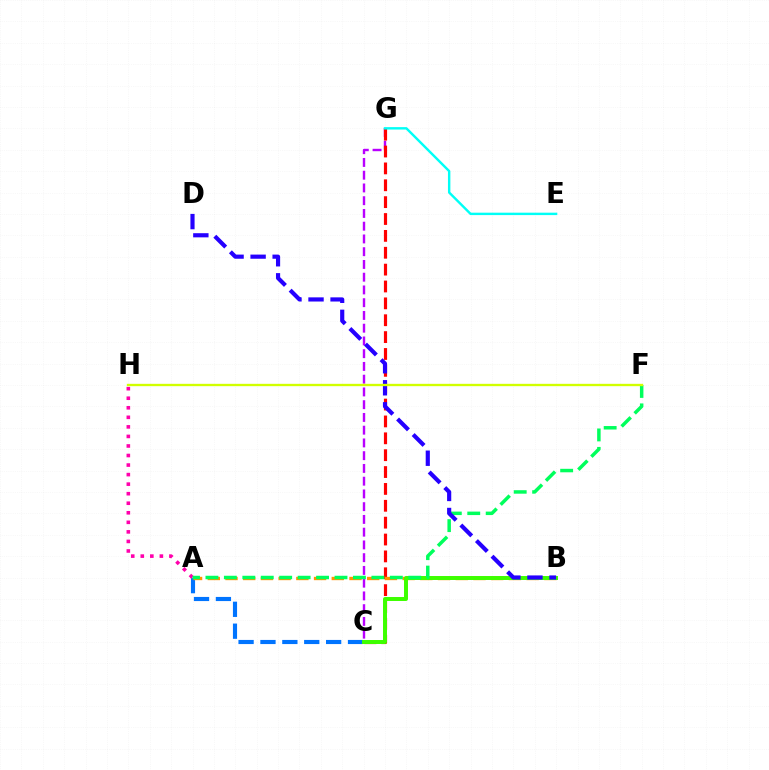{('C', 'G'): [{'color': '#b900ff', 'line_style': 'dashed', 'thickness': 1.73}, {'color': '#ff0000', 'line_style': 'dashed', 'thickness': 2.29}], ('A', 'C'): [{'color': '#0074ff', 'line_style': 'dashed', 'thickness': 2.97}], ('E', 'G'): [{'color': '#00fff6', 'line_style': 'solid', 'thickness': 1.74}], ('A', 'B'): [{'color': '#ff9400', 'line_style': 'dashed', 'thickness': 2.41}], ('A', 'H'): [{'color': '#ff00ac', 'line_style': 'dotted', 'thickness': 2.59}], ('B', 'C'): [{'color': '#3dff00', 'line_style': 'solid', 'thickness': 2.86}], ('A', 'F'): [{'color': '#00ff5c', 'line_style': 'dashed', 'thickness': 2.5}], ('B', 'D'): [{'color': '#2500ff', 'line_style': 'dashed', 'thickness': 2.99}], ('F', 'H'): [{'color': '#d1ff00', 'line_style': 'solid', 'thickness': 1.69}]}